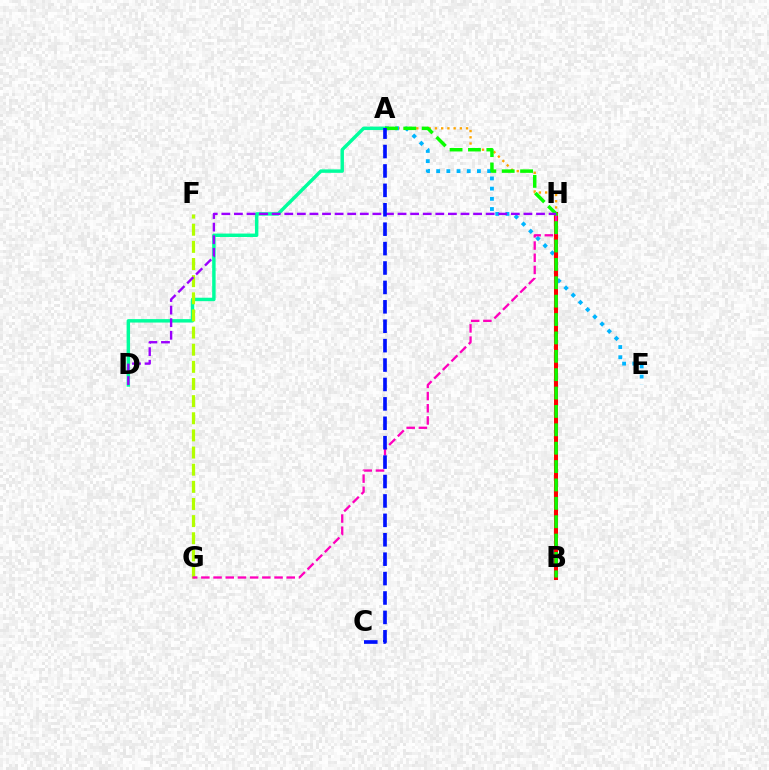{('A', 'D'): [{'color': '#00ff9d', 'line_style': 'solid', 'thickness': 2.47}], ('A', 'H'): [{'color': '#ffa500', 'line_style': 'dotted', 'thickness': 1.69}], ('A', 'E'): [{'color': '#00b5ff', 'line_style': 'dotted', 'thickness': 2.77}], ('B', 'H'): [{'color': '#ff0000', 'line_style': 'solid', 'thickness': 2.91}], ('F', 'G'): [{'color': '#b3ff00', 'line_style': 'dashed', 'thickness': 2.33}], ('G', 'H'): [{'color': '#ff00bd', 'line_style': 'dashed', 'thickness': 1.66}], ('A', 'B'): [{'color': '#08ff00', 'line_style': 'dashed', 'thickness': 2.5}], ('D', 'H'): [{'color': '#9b00ff', 'line_style': 'dashed', 'thickness': 1.71}], ('A', 'C'): [{'color': '#0010ff', 'line_style': 'dashed', 'thickness': 2.64}]}